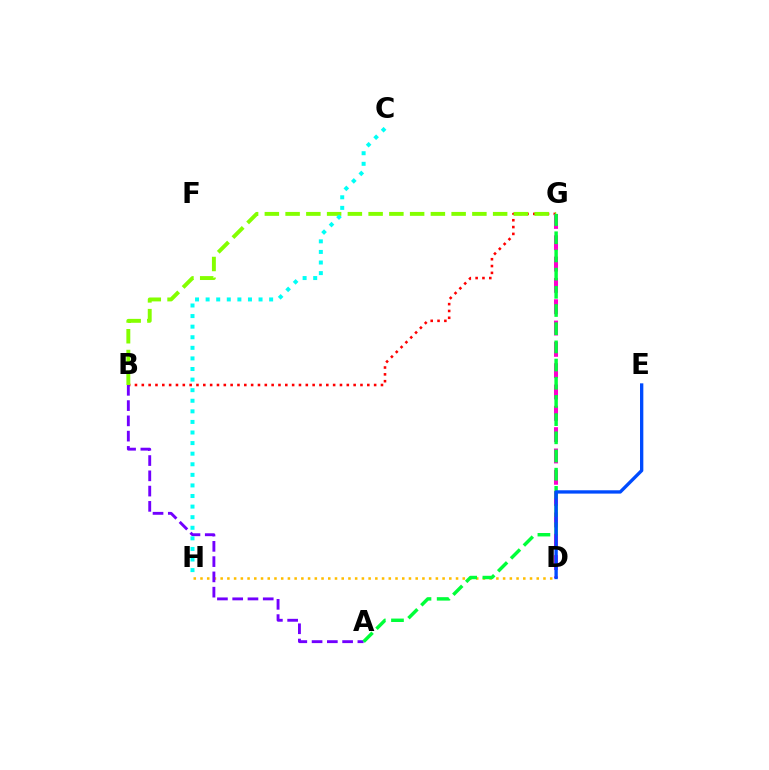{('B', 'G'): [{'color': '#ff0000', 'line_style': 'dotted', 'thickness': 1.86}, {'color': '#84ff00', 'line_style': 'dashed', 'thickness': 2.82}], ('D', 'G'): [{'color': '#ff00cf', 'line_style': 'dashed', 'thickness': 2.9}], ('D', 'H'): [{'color': '#ffbd00', 'line_style': 'dotted', 'thickness': 1.83}], ('A', 'B'): [{'color': '#7200ff', 'line_style': 'dashed', 'thickness': 2.07}], ('A', 'G'): [{'color': '#00ff39', 'line_style': 'dashed', 'thickness': 2.47}], ('C', 'H'): [{'color': '#00fff6', 'line_style': 'dotted', 'thickness': 2.88}], ('D', 'E'): [{'color': '#004bff', 'line_style': 'solid', 'thickness': 2.4}]}